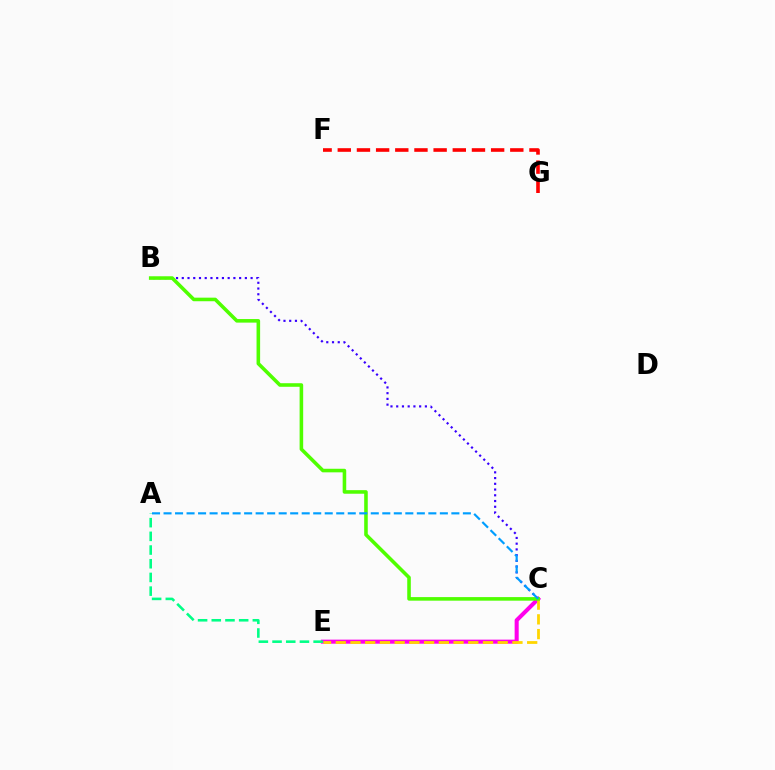{('F', 'G'): [{'color': '#ff0000', 'line_style': 'dashed', 'thickness': 2.6}], ('C', 'E'): [{'color': '#ff00ed', 'line_style': 'solid', 'thickness': 2.92}, {'color': '#ffd500', 'line_style': 'dashed', 'thickness': 2.0}], ('B', 'C'): [{'color': '#3700ff', 'line_style': 'dotted', 'thickness': 1.56}, {'color': '#4fff00', 'line_style': 'solid', 'thickness': 2.57}], ('A', 'E'): [{'color': '#00ff86', 'line_style': 'dashed', 'thickness': 1.86}], ('A', 'C'): [{'color': '#009eff', 'line_style': 'dashed', 'thickness': 1.56}]}